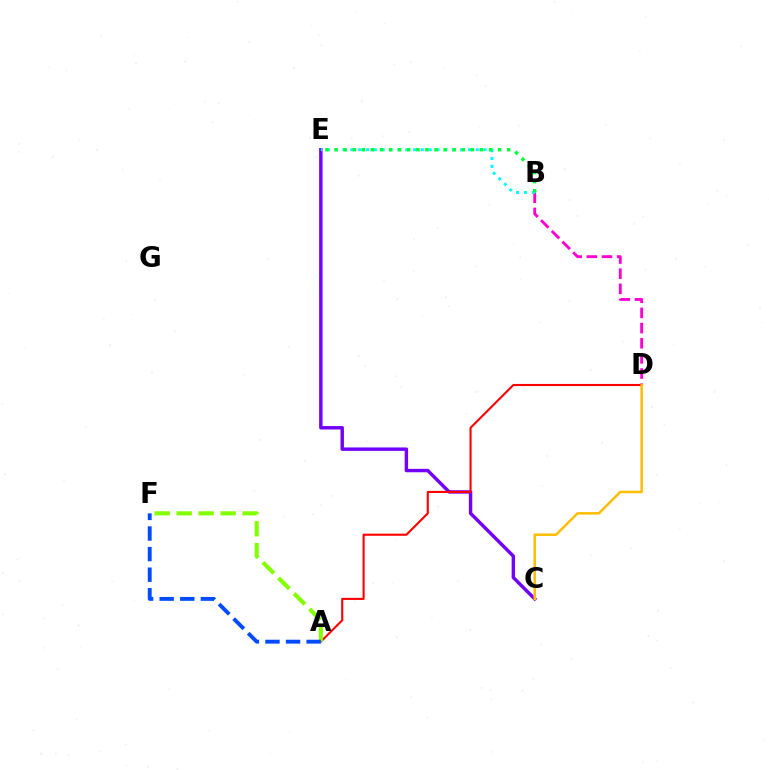{('C', 'E'): [{'color': '#7200ff', 'line_style': 'solid', 'thickness': 2.47}], ('A', 'D'): [{'color': '#ff0000', 'line_style': 'solid', 'thickness': 1.52}], ('B', 'D'): [{'color': '#ff00cf', 'line_style': 'dashed', 'thickness': 2.06}], ('B', 'E'): [{'color': '#00fff6', 'line_style': 'dotted', 'thickness': 2.13}, {'color': '#00ff39', 'line_style': 'dotted', 'thickness': 2.47}], ('C', 'D'): [{'color': '#ffbd00', 'line_style': 'solid', 'thickness': 1.81}], ('A', 'F'): [{'color': '#84ff00', 'line_style': 'dashed', 'thickness': 2.99}, {'color': '#004bff', 'line_style': 'dashed', 'thickness': 2.8}]}